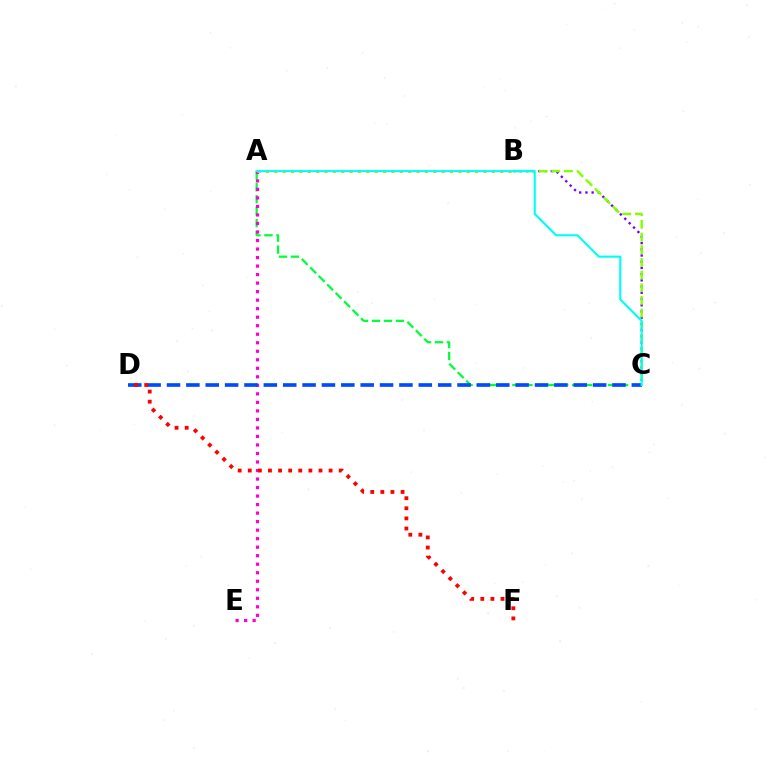{('A', 'C'): [{'color': '#00ff39', 'line_style': 'dashed', 'thickness': 1.63}, {'color': '#00fff6', 'line_style': 'solid', 'thickness': 1.54}], ('A', 'E'): [{'color': '#ff00cf', 'line_style': 'dotted', 'thickness': 2.31}], ('B', 'C'): [{'color': '#7200ff', 'line_style': 'dotted', 'thickness': 1.69}, {'color': '#84ff00', 'line_style': 'dashed', 'thickness': 1.72}], ('C', 'D'): [{'color': '#004bff', 'line_style': 'dashed', 'thickness': 2.63}], ('D', 'F'): [{'color': '#ff0000', 'line_style': 'dotted', 'thickness': 2.74}], ('A', 'B'): [{'color': '#ffbd00', 'line_style': 'dotted', 'thickness': 2.27}]}